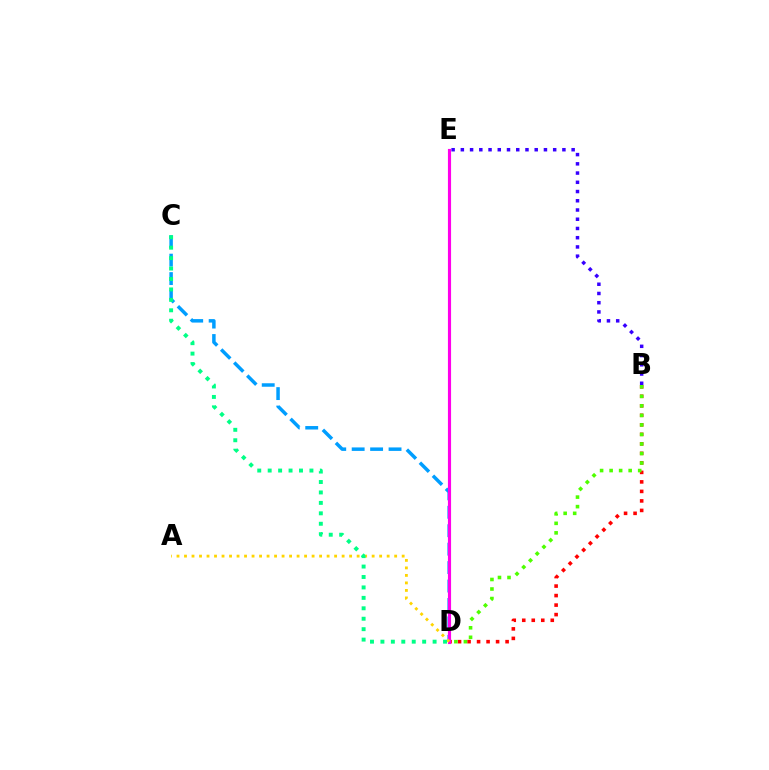{('B', 'D'): [{'color': '#ff0000', 'line_style': 'dotted', 'thickness': 2.58}, {'color': '#4fff00', 'line_style': 'dotted', 'thickness': 2.59}], ('B', 'E'): [{'color': '#3700ff', 'line_style': 'dotted', 'thickness': 2.51}], ('C', 'D'): [{'color': '#009eff', 'line_style': 'dashed', 'thickness': 2.5}, {'color': '#00ff86', 'line_style': 'dotted', 'thickness': 2.84}], ('D', 'E'): [{'color': '#ff00ed', 'line_style': 'solid', 'thickness': 2.26}], ('A', 'D'): [{'color': '#ffd500', 'line_style': 'dotted', 'thickness': 2.04}]}